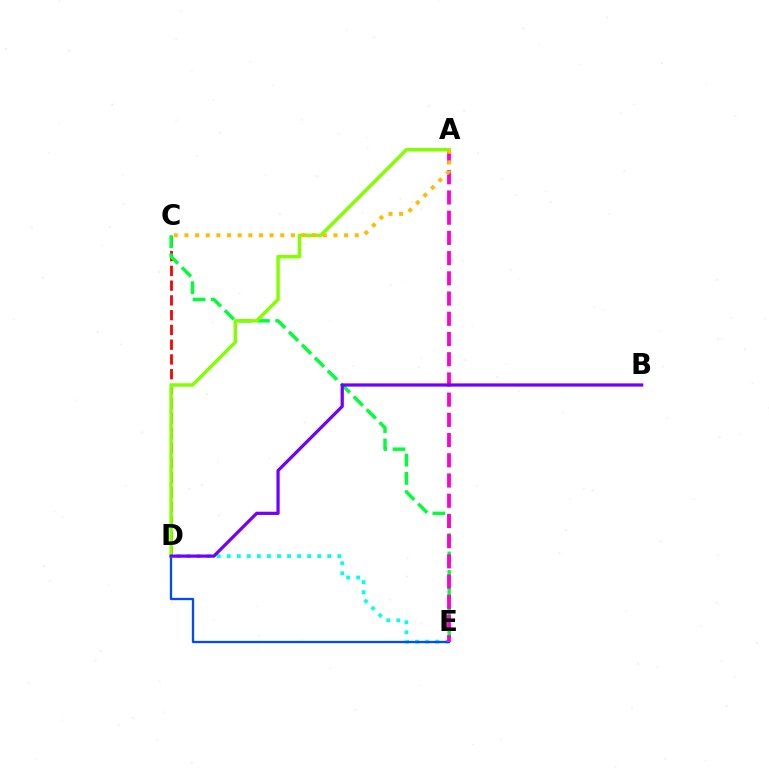{('D', 'E'): [{'color': '#00fff6', 'line_style': 'dotted', 'thickness': 2.73}, {'color': '#004bff', 'line_style': 'solid', 'thickness': 1.64}], ('C', 'D'): [{'color': '#ff0000', 'line_style': 'dashed', 'thickness': 2.01}], ('C', 'E'): [{'color': '#00ff39', 'line_style': 'dashed', 'thickness': 2.49}], ('A', 'E'): [{'color': '#ff00cf', 'line_style': 'dashed', 'thickness': 2.75}], ('A', 'D'): [{'color': '#84ff00', 'line_style': 'solid', 'thickness': 2.49}], ('B', 'D'): [{'color': '#7200ff', 'line_style': 'solid', 'thickness': 2.32}], ('A', 'C'): [{'color': '#ffbd00', 'line_style': 'dotted', 'thickness': 2.89}]}